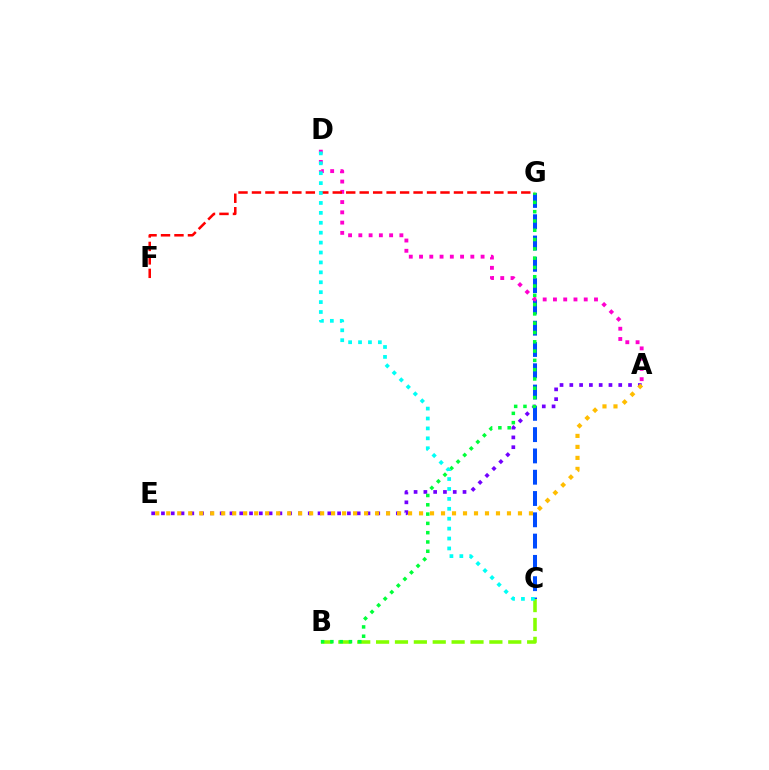{('A', 'E'): [{'color': '#7200ff', 'line_style': 'dotted', 'thickness': 2.66}, {'color': '#ffbd00', 'line_style': 'dotted', 'thickness': 2.99}], ('B', 'C'): [{'color': '#84ff00', 'line_style': 'dashed', 'thickness': 2.57}], ('C', 'G'): [{'color': '#004bff', 'line_style': 'dashed', 'thickness': 2.89}], ('A', 'D'): [{'color': '#ff00cf', 'line_style': 'dotted', 'thickness': 2.79}], ('B', 'G'): [{'color': '#00ff39', 'line_style': 'dotted', 'thickness': 2.53}], ('F', 'G'): [{'color': '#ff0000', 'line_style': 'dashed', 'thickness': 1.83}], ('C', 'D'): [{'color': '#00fff6', 'line_style': 'dotted', 'thickness': 2.69}]}